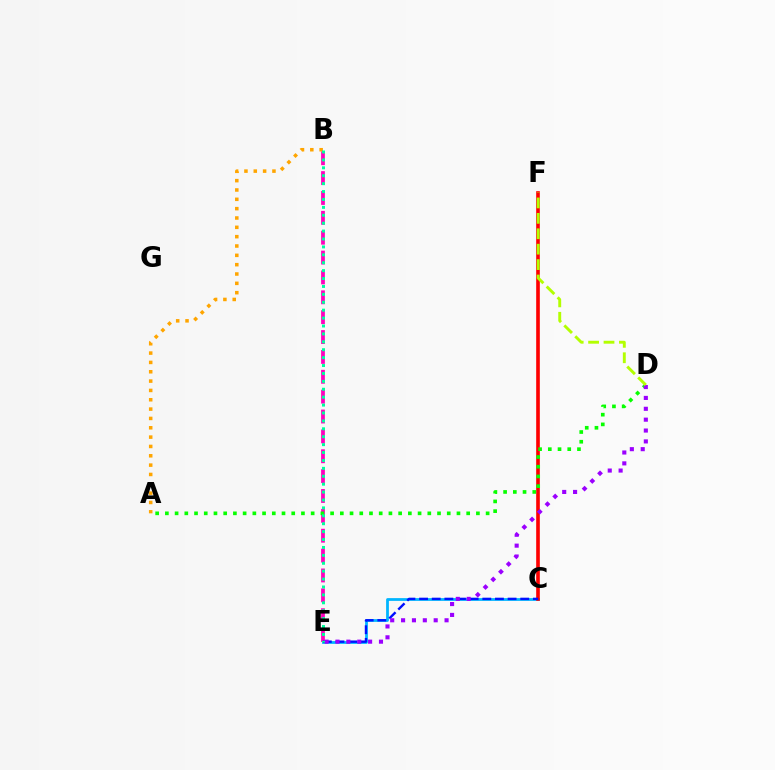{('C', 'E'): [{'color': '#00b5ff', 'line_style': 'solid', 'thickness': 1.99}, {'color': '#0010ff', 'line_style': 'dashed', 'thickness': 1.72}], ('C', 'F'): [{'color': '#ff0000', 'line_style': 'solid', 'thickness': 2.61}], ('B', 'E'): [{'color': '#ff00bd', 'line_style': 'dashed', 'thickness': 2.7}, {'color': '#00ff9d', 'line_style': 'dotted', 'thickness': 2.15}], ('A', 'B'): [{'color': '#ffa500', 'line_style': 'dotted', 'thickness': 2.54}], ('A', 'D'): [{'color': '#08ff00', 'line_style': 'dotted', 'thickness': 2.64}], ('D', 'E'): [{'color': '#9b00ff', 'line_style': 'dotted', 'thickness': 2.95}], ('D', 'F'): [{'color': '#b3ff00', 'line_style': 'dashed', 'thickness': 2.09}]}